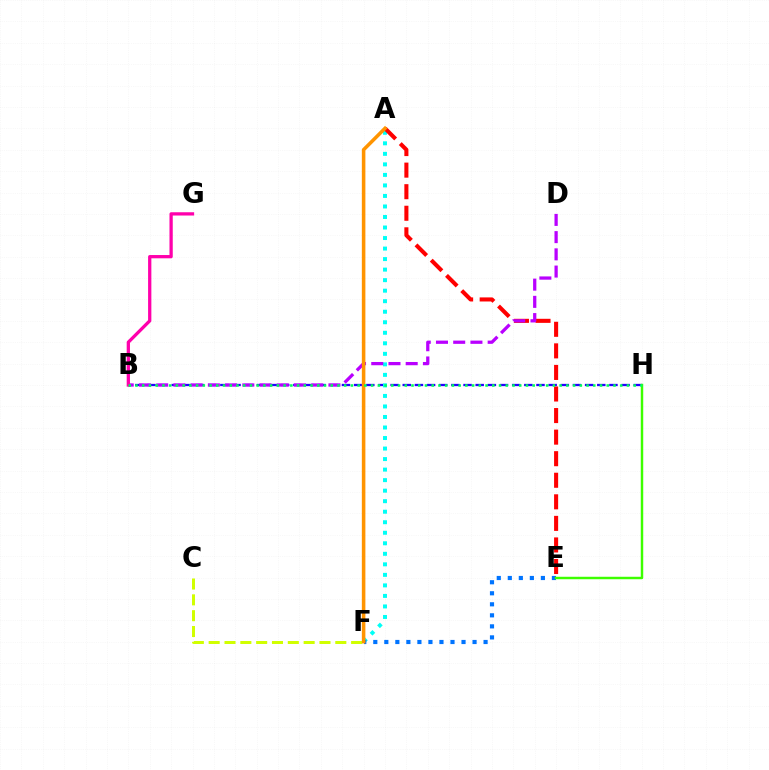{('B', 'H'): [{'color': '#2500ff', 'line_style': 'dashed', 'thickness': 1.65}, {'color': '#00ff5c', 'line_style': 'dotted', 'thickness': 1.83}], ('A', 'F'): [{'color': '#00fff6', 'line_style': 'dotted', 'thickness': 2.86}, {'color': '#ff9400', 'line_style': 'solid', 'thickness': 2.55}], ('A', 'E'): [{'color': '#ff0000', 'line_style': 'dashed', 'thickness': 2.93}], ('B', 'D'): [{'color': '#b900ff', 'line_style': 'dashed', 'thickness': 2.34}], ('E', 'F'): [{'color': '#0074ff', 'line_style': 'dotted', 'thickness': 3.0}], ('E', 'H'): [{'color': '#3dff00', 'line_style': 'solid', 'thickness': 1.77}], ('C', 'F'): [{'color': '#d1ff00', 'line_style': 'dashed', 'thickness': 2.15}], ('B', 'G'): [{'color': '#ff00ac', 'line_style': 'solid', 'thickness': 2.36}]}